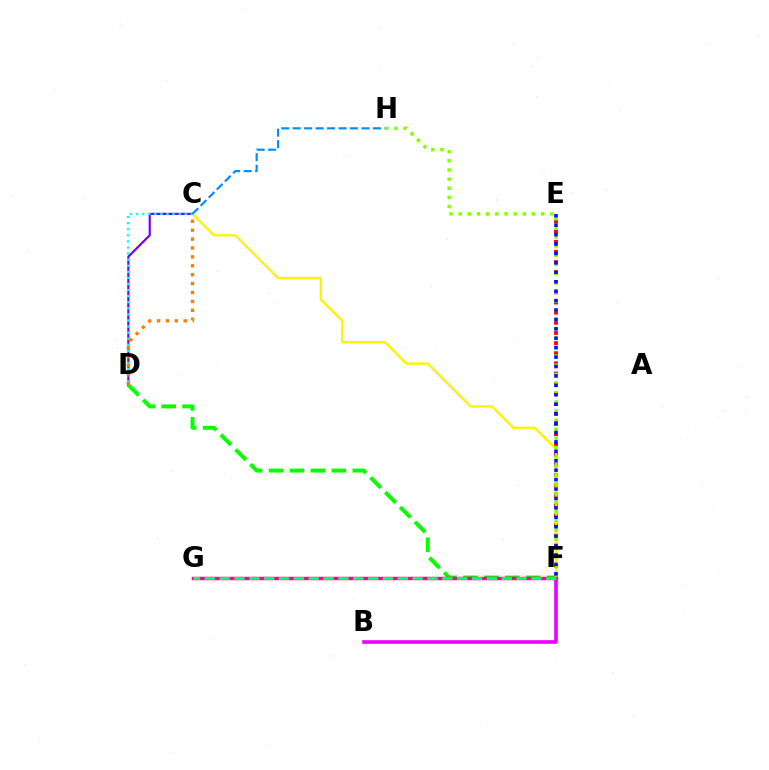{('E', 'F'): [{'color': '#ff0000', 'line_style': 'dotted', 'thickness': 2.75}, {'color': '#0010ff', 'line_style': 'dotted', 'thickness': 2.56}], ('B', 'F'): [{'color': '#ee00ff', 'line_style': 'solid', 'thickness': 2.61}], ('C', 'D'): [{'color': '#7200ff', 'line_style': 'solid', 'thickness': 1.57}, {'color': '#00fff6', 'line_style': 'dotted', 'thickness': 1.65}, {'color': '#ff7c00', 'line_style': 'dotted', 'thickness': 2.42}], ('D', 'F'): [{'color': '#08ff00', 'line_style': 'dashed', 'thickness': 2.84}], ('C', 'F'): [{'color': '#fcf500', 'line_style': 'solid', 'thickness': 1.69}], ('F', 'H'): [{'color': '#84ff00', 'line_style': 'dotted', 'thickness': 2.49}], ('F', 'G'): [{'color': '#ff0094', 'line_style': 'solid', 'thickness': 2.49}, {'color': '#00ff74', 'line_style': 'dashed', 'thickness': 2.02}], ('C', 'H'): [{'color': '#008cff', 'line_style': 'dashed', 'thickness': 1.56}]}